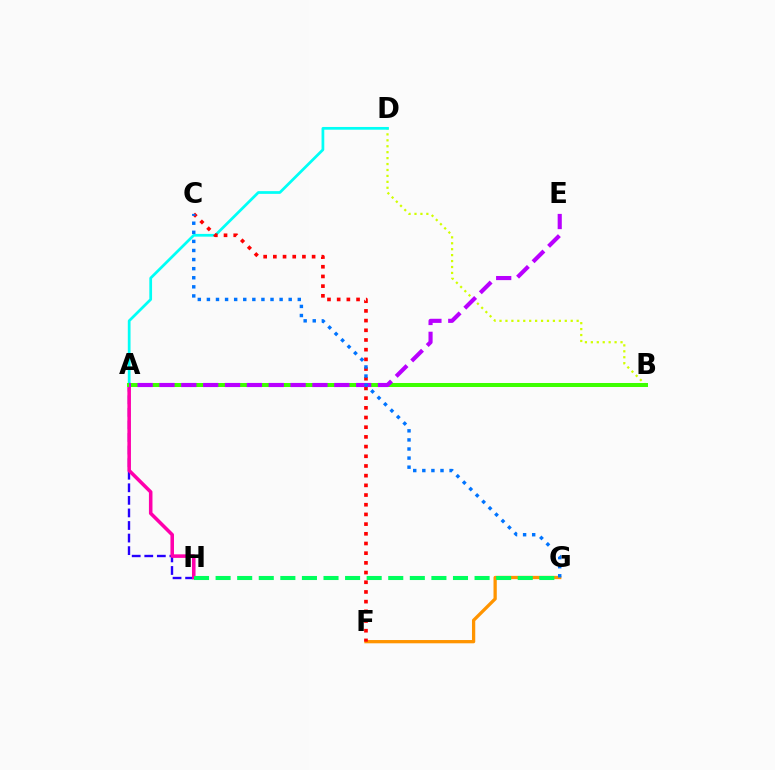{('A', 'H'): [{'color': '#2500ff', 'line_style': 'dashed', 'thickness': 1.71}, {'color': '#ff00ac', 'line_style': 'solid', 'thickness': 2.55}], ('F', 'G'): [{'color': '#ff9400', 'line_style': 'solid', 'thickness': 2.36}], ('B', 'D'): [{'color': '#d1ff00', 'line_style': 'dotted', 'thickness': 1.61}], ('A', 'D'): [{'color': '#00fff6', 'line_style': 'solid', 'thickness': 1.97}], ('C', 'F'): [{'color': '#ff0000', 'line_style': 'dotted', 'thickness': 2.63}], ('A', 'B'): [{'color': '#3dff00', 'line_style': 'solid', 'thickness': 2.88}], ('A', 'E'): [{'color': '#b900ff', 'line_style': 'dashed', 'thickness': 2.97}], ('G', 'H'): [{'color': '#00ff5c', 'line_style': 'dashed', 'thickness': 2.93}], ('C', 'G'): [{'color': '#0074ff', 'line_style': 'dotted', 'thickness': 2.47}]}